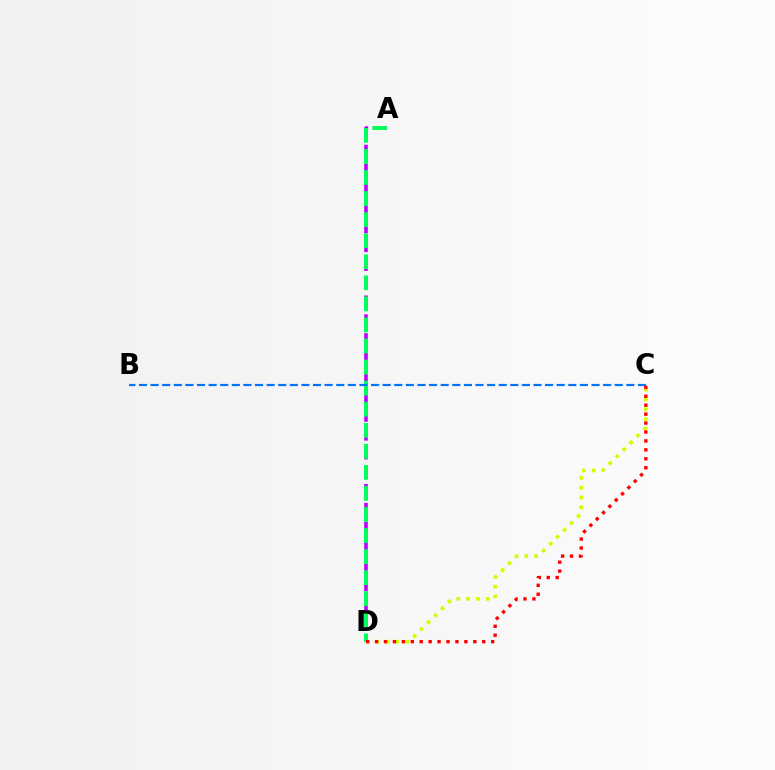{('C', 'D'): [{'color': '#d1ff00', 'line_style': 'dotted', 'thickness': 2.67}, {'color': '#ff0000', 'line_style': 'dotted', 'thickness': 2.43}], ('A', 'D'): [{'color': '#b900ff', 'line_style': 'dashed', 'thickness': 2.56}, {'color': '#00ff5c', 'line_style': 'dashed', 'thickness': 2.86}], ('B', 'C'): [{'color': '#0074ff', 'line_style': 'dashed', 'thickness': 1.58}]}